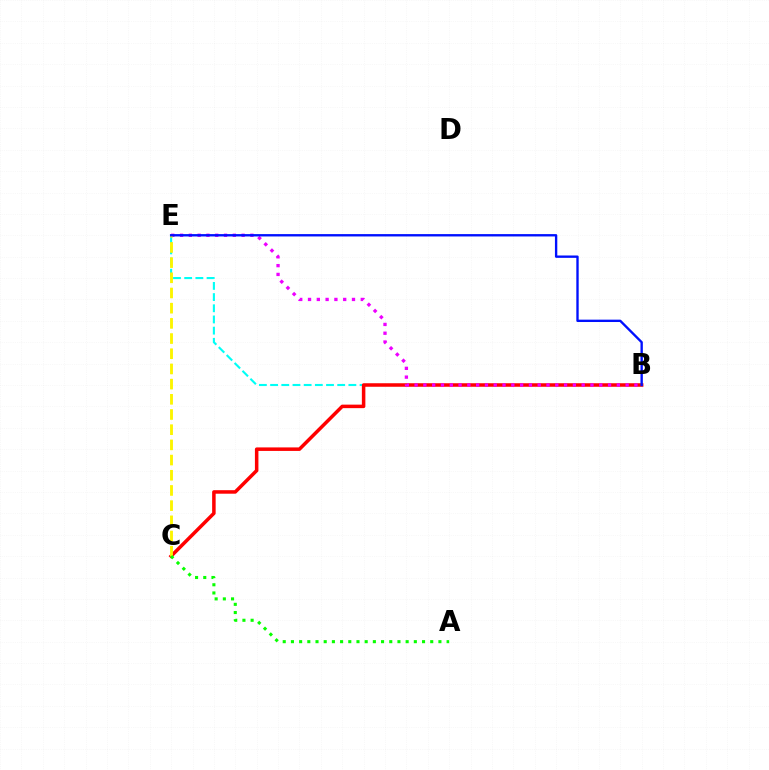{('B', 'E'): [{'color': '#00fff6', 'line_style': 'dashed', 'thickness': 1.52}, {'color': '#ee00ff', 'line_style': 'dotted', 'thickness': 2.39}, {'color': '#0010ff', 'line_style': 'solid', 'thickness': 1.7}], ('B', 'C'): [{'color': '#ff0000', 'line_style': 'solid', 'thickness': 2.53}], ('C', 'E'): [{'color': '#fcf500', 'line_style': 'dashed', 'thickness': 2.06}], ('A', 'C'): [{'color': '#08ff00', 'line_style': 'dotted', 'thickness': 2.23}]}